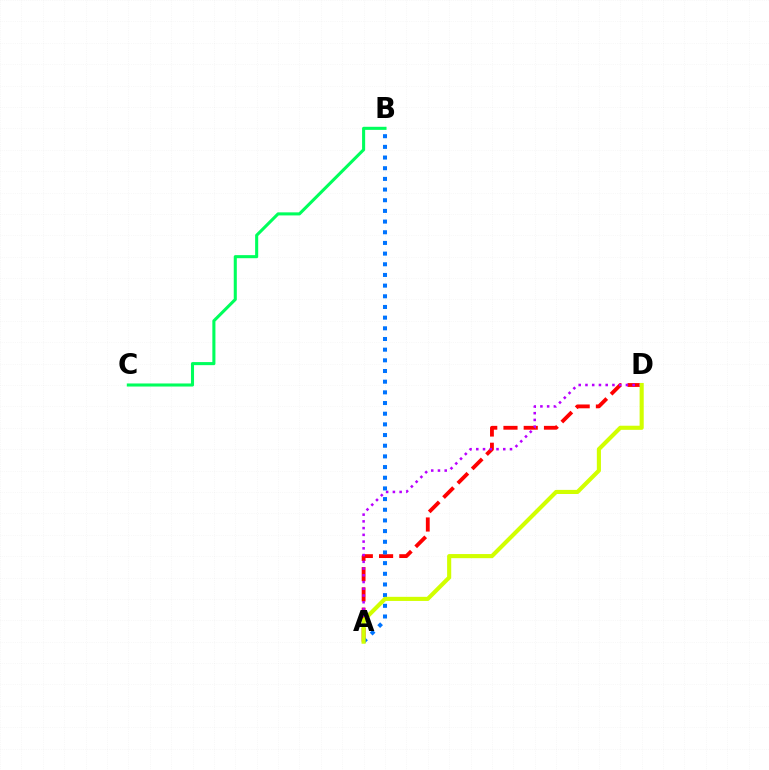{('B', 'C'): [{'color': '#00ff5c', 'line_style': 'solid', 'thickness': 2.21}], ('A', 'D'): [{'color': '#ff0000', 'line_style': 'dashed', 'thickness': 2.75}, {'color': '#b900ff', 'line_style': 'dotted', 'thickness': 1.83}, {'color': '#d1ff00', 'line_style': 'solid', 'thickness': 2.96}], ('A', 'B'): [{'color': '#0074ff', 'line_style': 'dotted', 'thickness': 2.9}]}